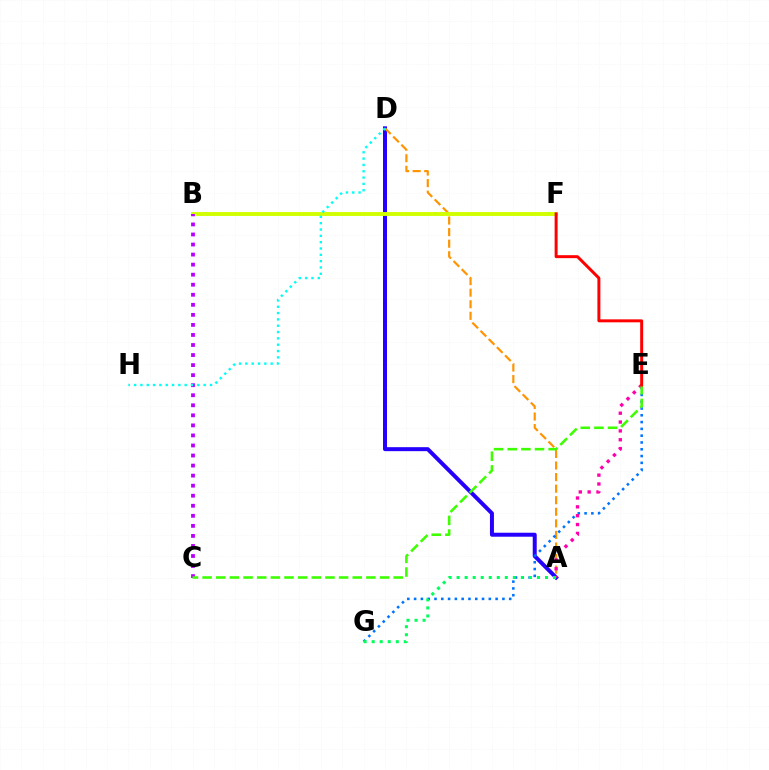{('A', 'D'): [{'color': '#2500ff', 'line_style': 'solid', 'thickness': 2.87}, {'color': '#ff9400', 'line_style': 'dashed', 'thickness': 1.57}], ('B', 'F'): [{'color': '#d1ff00', 'line_style': 'solid', 'thickness': 2.82}], ('E', 'G'): [{'color': '#0074ff', 'line_style': 'dotted', 'thickness': 1.85}], ('B', 'C'): [{'color': '#b900ff', 'line_style': 'dotted', 'thickness': 2.73}], ('A', 'E'): [{'color': '#ff00ac', 'line_style': 'dotted', 'thickness': 2.4}], ('A', 'G'): [{'color': '#00ff5c', 'line_style': 'dotted', 'thickness': 2.18}], ('C', 'E'): [{'color': '#3dff00', 'line_style': 'dashed', 'thickness': 1.85}], ('D', 'H'): [{'color': '#00fff6', 'line_style': 'dotted', 'thickness': 1.72}], ('E', 'F'): [{'color': '#ff0000', 'line_style': 'solid', 'thickness': 2.14}]}